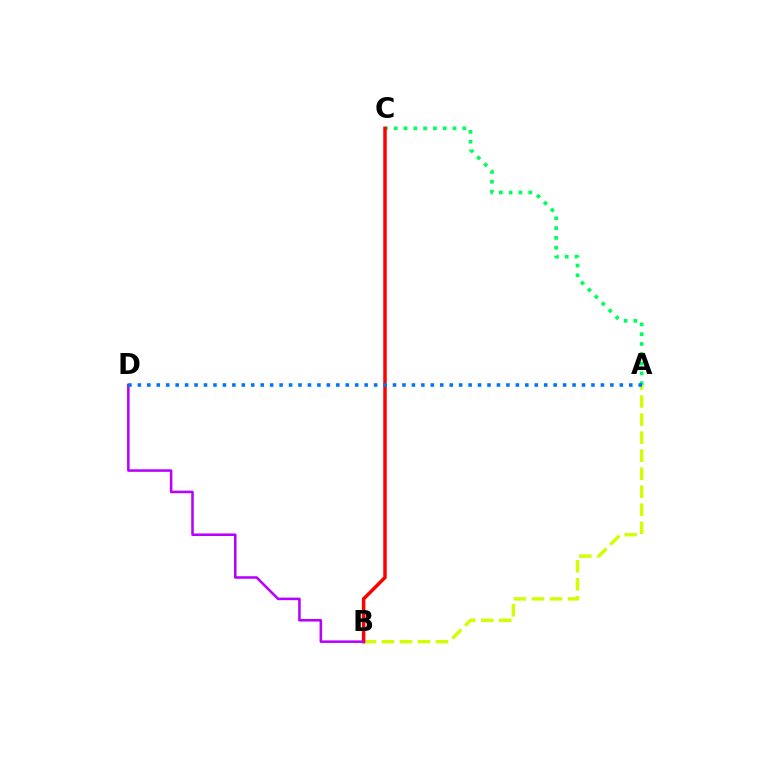{('A', 'B'): [{'color': '#d1ff00', 'line_style': 'dashed', 'thickness': 2.45}], ('A', 'C'): [{'color': '#00ff5c', 'line_style': 'dotted', 'thickness': 2.66}], ('B', 'C'): [{'color': '#ff0000', 'line_style': 'solid', 'thickness': 2.51}], ('B', 'D'): [{'color': '#b900ff', 'line_style': 'solid', 'thickness': 1.84}], ('A', 'D'): [{'color': '#0074ff', 'line_style': 'dotted', 'thickness': 2.57}]}